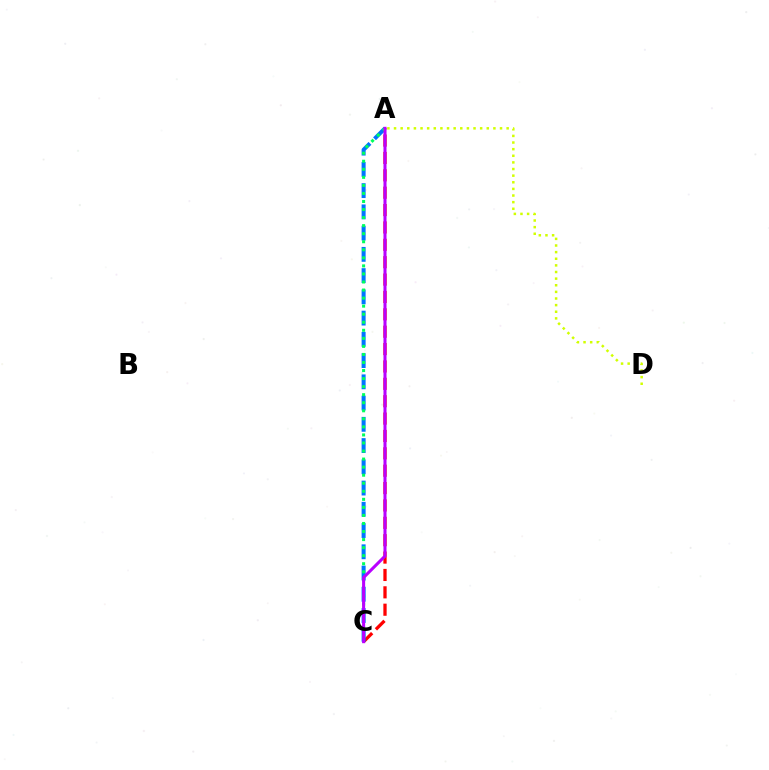{('A', 'C'): [{'color': '#ff0000', 'line_style': 'dashed', 'thickness': 2.36}, {'color': '#0074ff', 'line_style': 'dashed', 'thickness': 2.89}, {'color': '#00ff5c', 'line_style': 'dotted', 'thickness': 2.19}, {'color': '#b900ff', 'line_style': 'solid', 'thickness': 2.2}], ('A', 'D'): [{'color': '#d1ff00', 'line_style': 'dotted', 'thickness': 1.8}]}